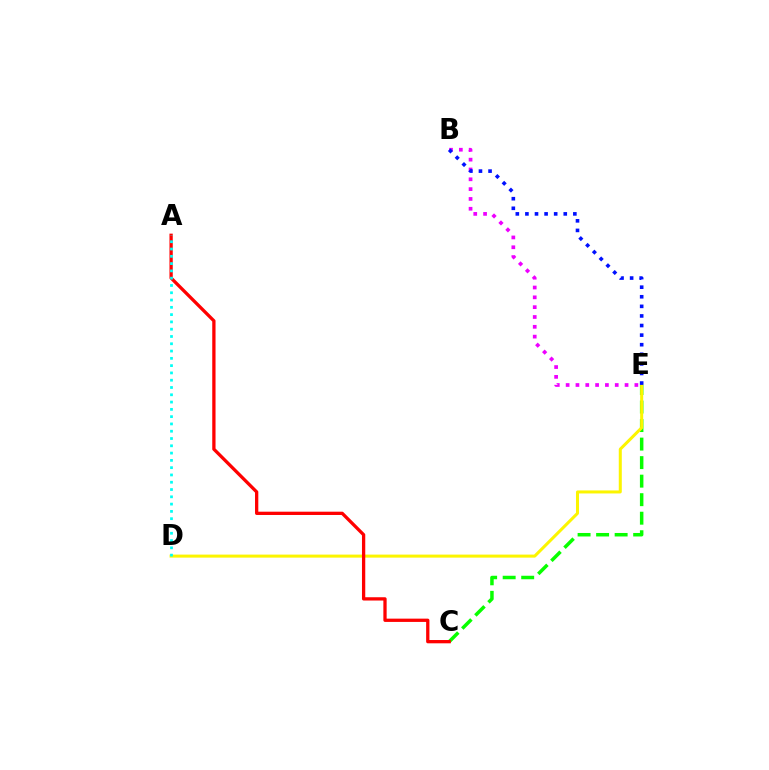{('C', 'E'): [{'color': '#08ff00', 'line_style': 'dashed', 'thickness': 2.52}], ('D', 'E'): [{'color': '#fcf500', 'line_style': 'solid', 'thickness': 2.18}], ('B', 'E'): [{'color': '#ee00ff', 'line_style': 'dotted', 'thickness': 2.67}, {'color': '#0010ff', 'line_style': 'dotted', 'thickness': 2.6}], ('A', 'C'): [{'color': '#ff0000', 'line_style': 'solid', 'thickness': 2.36}], ('A', 'D'): [{'color': '#00fff6', 'line_style': 'dotted', 'thickness': 1.98}]}